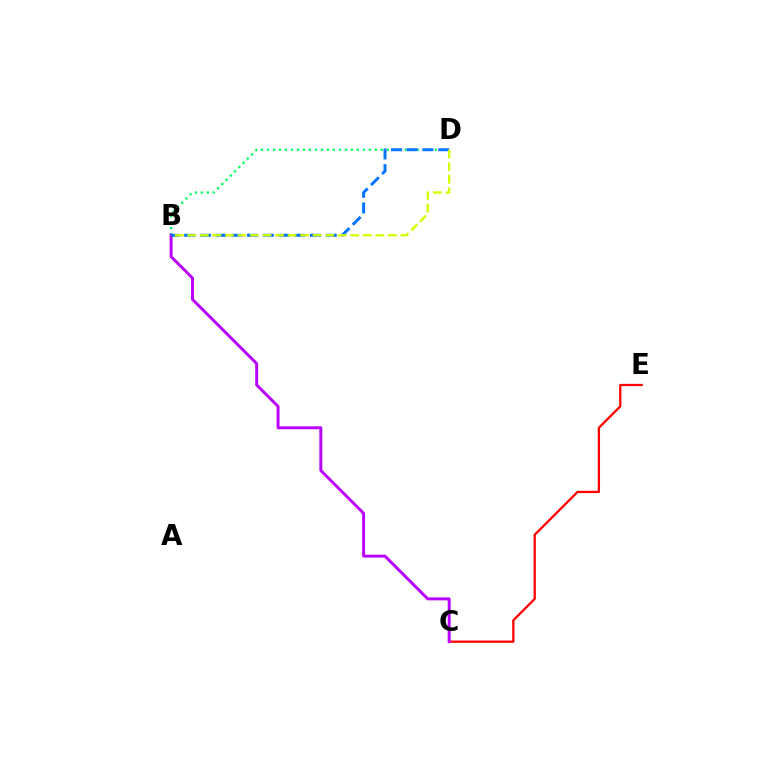{('C', 'E'): [{'color': '#ff0000', 'line_style': 'solid', 'thickness': 1.64}], ('B', 'D'): [{'color': '#00ff5c', 'line_style': 'dotted', 'thickness': 1.63}, {'color': '#0074ff', 'line_style': 'dashed', 'thickness': 2.14}, {'color': '#d1ff00', 'line_style': 'dashed', 'thickness': 1.7}], ('B', 'C'): [{'color': '#b900ff', 'line_style': 'solid', 'thickness': 2.11}]}